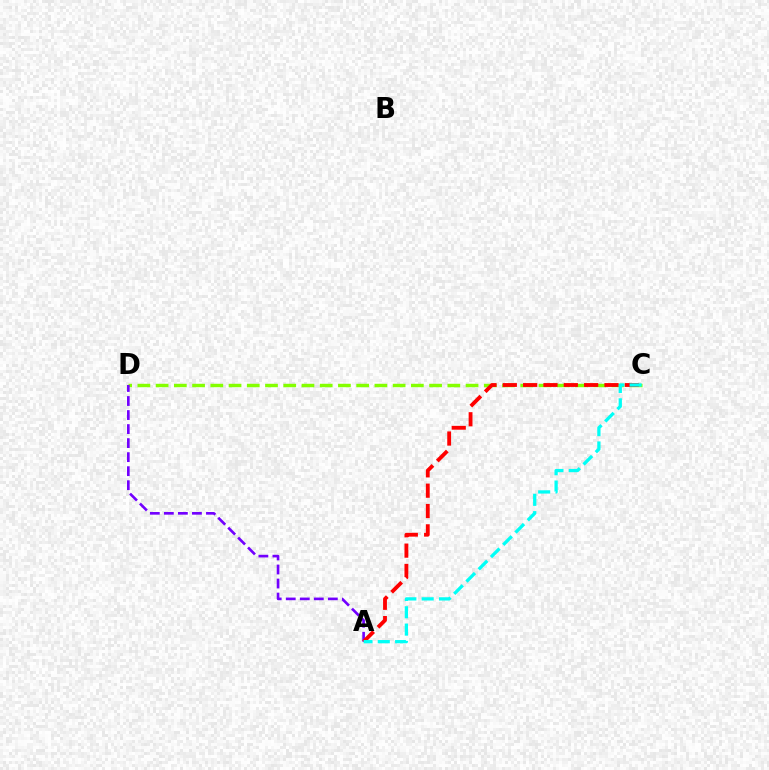{('C', 'D'): [{'color': '#84ff00', 'line_style': 'dashed', 'thickness': 2.48}], ('A', 'D'): [{'color': '#7200ff', 'line_style': 'dashed', 'thickness': 1.91}], ('A', 'C'): [{'color': '#ff0000', 'line_style': 'dashed', 'thickness': 2.76}, {'color': '#00fff6', 'line_style': 'dashed', 'thickness': 2.35}]}